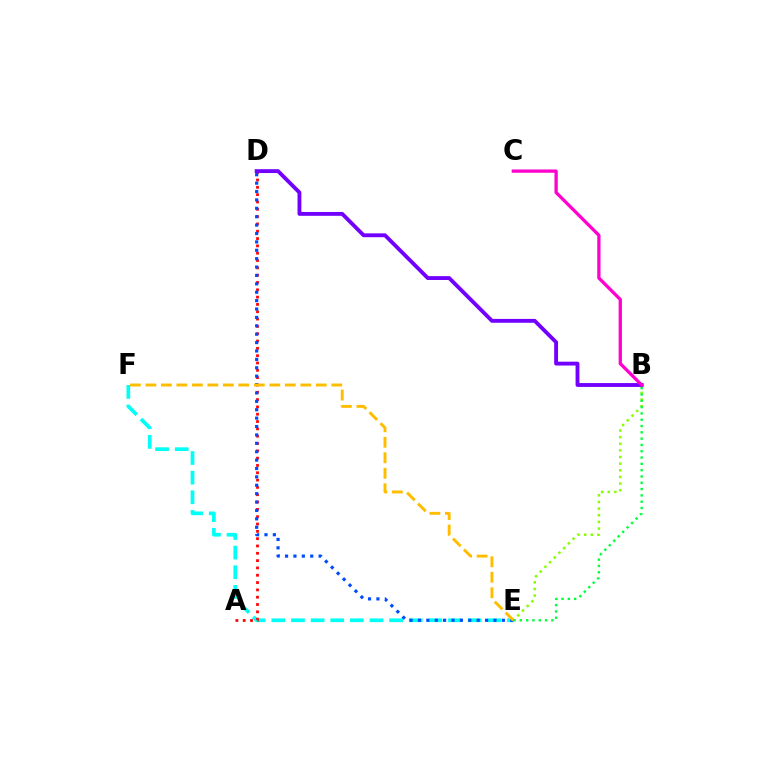{('E', 'F'): [{'color': '#00fff6', 'line_style': 'dashed', 'thickness': 2.67}, {'color': '#ffbd00', 'line_style': 'dashed', 'thickness': 2.1}], ('B', 'E'): [{'color': '#84ff00', 'line_style': 'dotted', 'thickness': 1.8}, {'color': '#00ff39', 'line_style': 'dotted', 'thickness': 1.71}], ('A', 'D'): [{'color': '#ff0000', 'line_style': 'dotted', 'thickness': 1.99}], ('D', 'E'): [{'color': '#004bff', 'line_style': 'dotted', 'thickness': 2.28}], ('B', 'D'): [{'color': '#7200ff', 'line_style': 'solid', 'thickness': 2.78}], ('B', 'C'): [{'color': '#ff00cf', 'line_style': 'solid', 'thickness': 2.37}]}